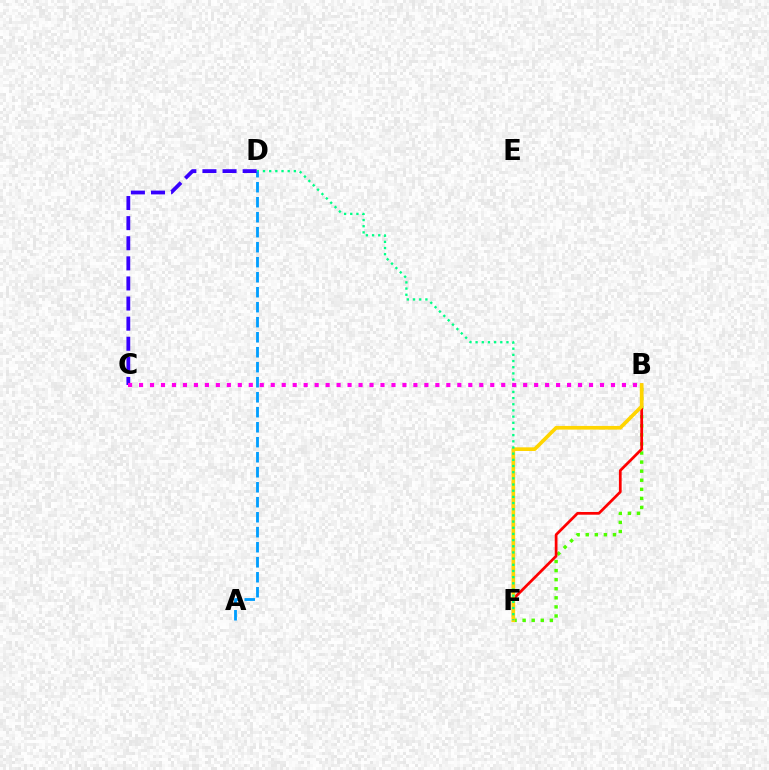{('B', 'F'): [{'color': '#4fff00', 'line_style': 'dotted', 'thickness': 2.47}, {'color': '#ff0000', 'line_style': 'solid', 'thickness': 1.97}, {'color': '#ffd500', 'line_style': 'solid', 'thickness': 2.64}], ('D', 'F'): [{'color': '#00ff86', 'line_style': 'dotted', 'thickness': 1.68}], ('A', 'D'): [{'color': '#009eff', 'line_style': 'dashed', 'thickness': 2.04}], ('C', 'D'): [{'color': '#3700ff', 'line_style': 'dashed', 'thickness': 2.73}], ('B', 'C'): [{'color': '#ff00ed', 'line_style': 'dotted', 'thickness': 2.98}]}